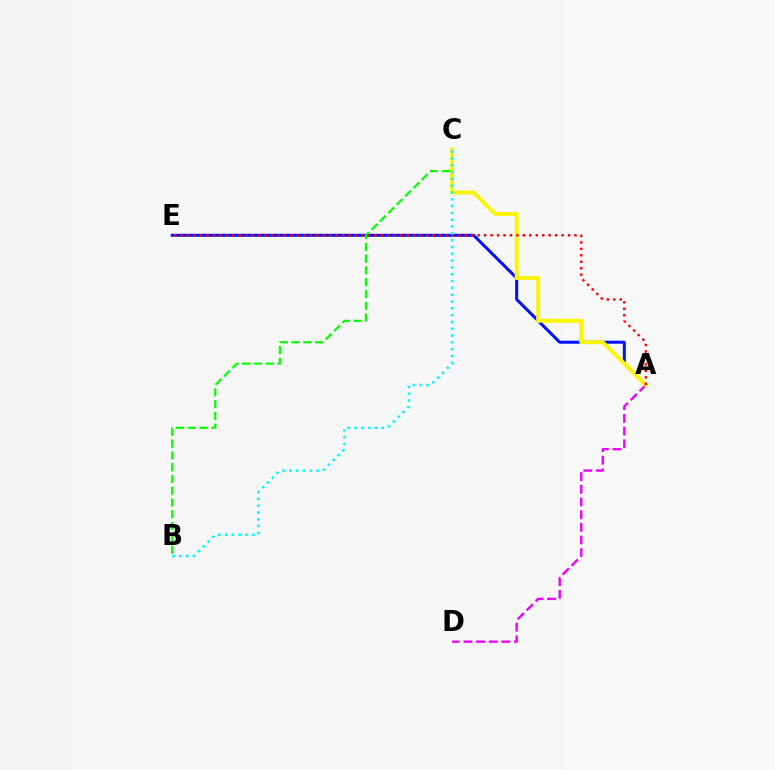{('A', 'D'): [{'color': '#ee00ff', 'line_style': 'dashed', 'thickness': 1.72}], ('A', 'E'): [{'color': '#0010ff', 'line_style': 'solid', 'thickness': 2.17}, {'color': '#ff0000', 'line_style': 'dotted', 'thickness': 1.75}], ('B', 'C'): [{'color': '#08ff00', 'line_style': 'dashed', 'thickness': 1.6}, {'color': '#00fff6', 'line_style': 'dotted', 'thickness': 1.85}], ('A', 'C'): [{'color': '#fcf500', 'line_style': 'solid', 'thickness': 2.82}]}